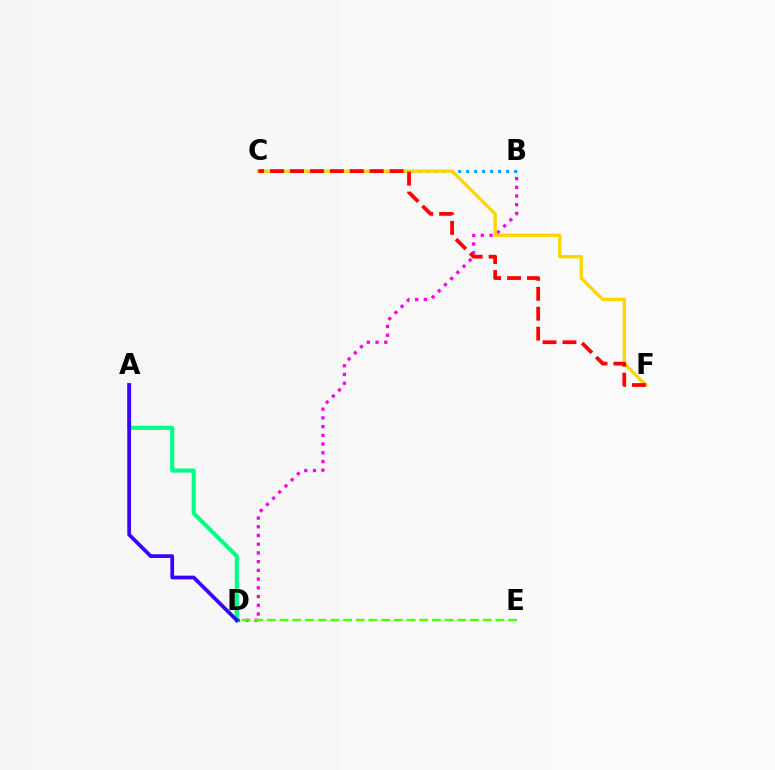{('B', 'D'): [{'color': '#ff00ed', 'line_style': 'dotted', 'thickness': 2.37}], ('D', 'E'): [{'color': '#4fff00', 'line_style': 'dashed', 'thickness': 1.72}], ('A', 'D'): [{'color': '#00ff86', 'line_style': 'solid', 'thickness': 2.98}, {'color': '#3700ff', 'line_style': 'solid', 'thickness': 2.67}], ('B', 'C'): [{'color': '#009eff', 'line_style': 'dotted', 'thickness': 2.17}], ('C', 'F'): [{'color': '#ffd500', 'line_style': 'solid', 'thickness': 2.39}, {'color': '#ff0000', 'line_style': 'dashed', 'thickness': 2.71}]}